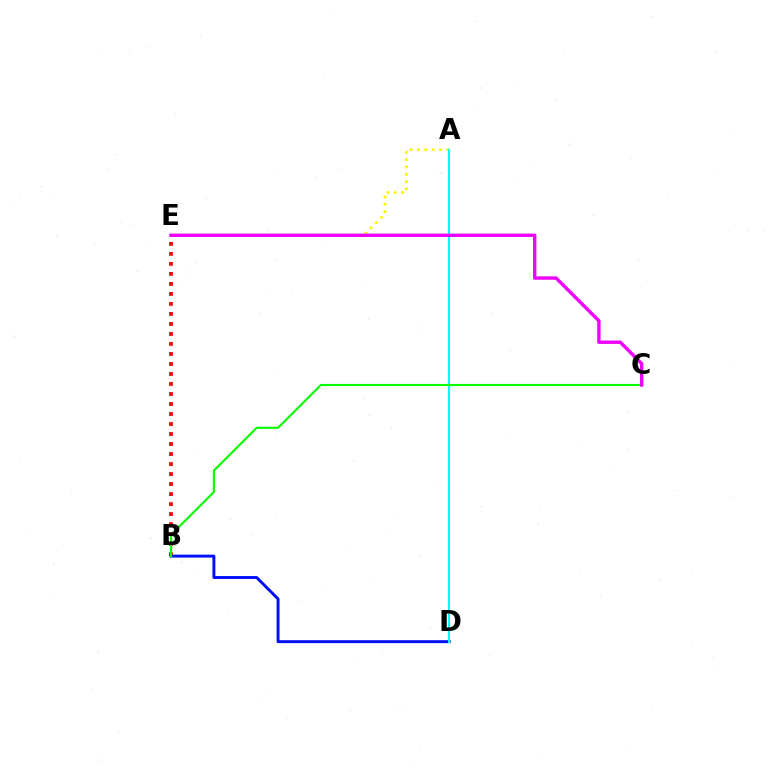{('B', 'E'): [{'color': '#ff0000', 'line_style': 'dotted', 'thickness': 2.72}], ('B', 'D'): [{'color': '#0010ff', 'line_style': 'solid', 'thickness': 2.11}], ('A', 'E'): [{'color': '#fcf500', 'line_style': 'dotted', 'thickness': 1.99}], ('A', 'D'): [{'color': '#00fff6', 'line_style': 'solid', 'thickness': 1.51}], ('B', 'C'): [{'color': '#08ff00', 'line_style': 'solid', 'thickness': 1.53}], ('C', 'E'): [{'color': '#ee00ff', 'line_style': 'solid', 'thickness': 2.44}]}